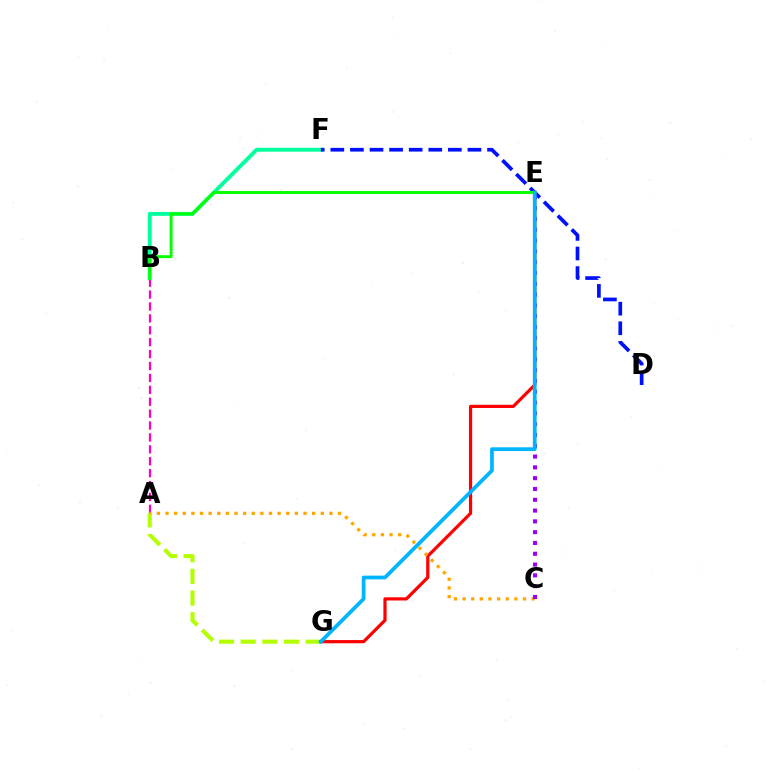{('A', 'B'): [{'color': '#ff00bd', 'line_style': 'dashed', 'thickness': 1.62}], ('B', 'F'): [{'color': '#00ff9d', 'line_style': 'solid', 'thickness': 2.8}], ('D', 'F'): [{'color': '#0010ff', 'line_style': 'dashed', 'thickness': 2.66}], ('A', 'G'): [{'color': '#b3ff00', 'line_style': 'dashed', 'thickness': 2.95}], ('E', 'G'): [{'color': '#ff0000', 'line_style': 'solid', 'thickness': 2.31}, {'color': '#00b5ff', 'line_style': 'solid', 'thickness': 2.69}], ('B', 'E'): [{'color': '#08ff00', 'line_style': 'solid', 'thickness': 2.12}], ('A', 'C'): [{'color': '#ffa500', 'line_style': 'dotted', 'thickness': 2.34}], ('C', 'E'): [{'color': '#9b00ff', 'line_style': 'dotted', 'thickness': 2.93}]}